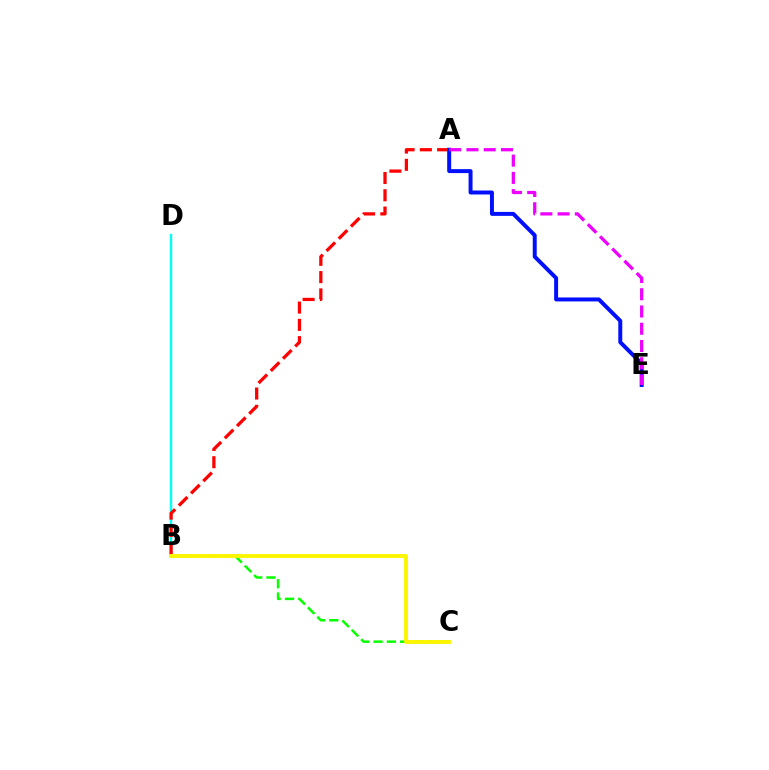{('B', 'D'): [{'color': '#00fff6', 'line_style': 'solid', 'thickness': 1.75}], ('A', 'B'): [{'color': '#ff0000', 'line_style': 'dashed', 'thickness': 2.35}], ('A', 'E'): [{'color': '#0010ff', 'line_style': 'solid', 'thickness': 2.85}, {'color': '#ee00ff', 'line_style': 'dashed', 'thickness': 2.34}], ('B', 'C'): [{'color': '#08ff00', 'line_style': 'dashed', 'thickness': 1.81}, {'color': '#fcf500', 'line_style': 'solid', 'thickness': 2.79}]}